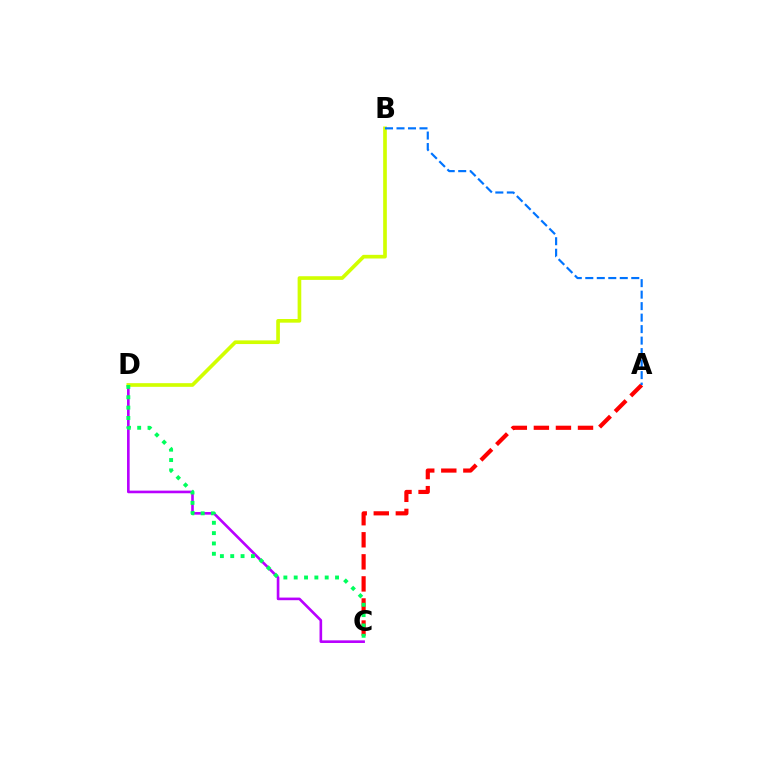{('C', 'D'): [{'color': '#b900ff', 'line_style': 'solid', 'thickness': 1.89}, {'color': '#00ff5c', 'line_style': 'dotted', 'thickness': 2.81}], ('B', 'D'): [{'color': '#d1ff00', 'line_style': 'solid', 'thickness': 2.64}], ('A', 'C'): [{'color': '#ff0000', 'line_style': 'dashed', 'thickness': 3.0}], ('A', 'B'): [{'color': '#0074ff', 'line_style': 'dashed', 'thickness': 1.56}]}